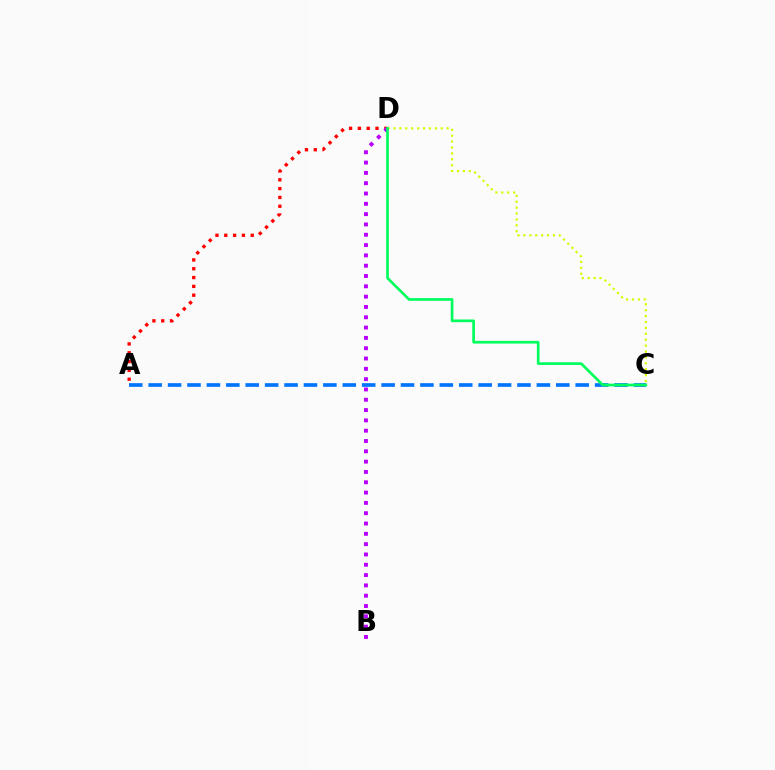{('A', 'C'): [{'color': '#0074ff', 'line_style': 'dashed', 'thickness': 2.64}], ('A', 'D'): [{'color': '#ff0000', 'line_style': 'dotted', 'thickness': 2.4}], ('C', 'D'): [{'color': '#d1ff00', 'line_style': 'dotted', 'thickness': 1.6}, {'color': '#00ff5c', 'line_style': 'solid', 'thickness': 1.94}], ('B', 'D'): [{'color': '#b900ff', 'line_style': 'dotted', 'thickness': 2.8}]}